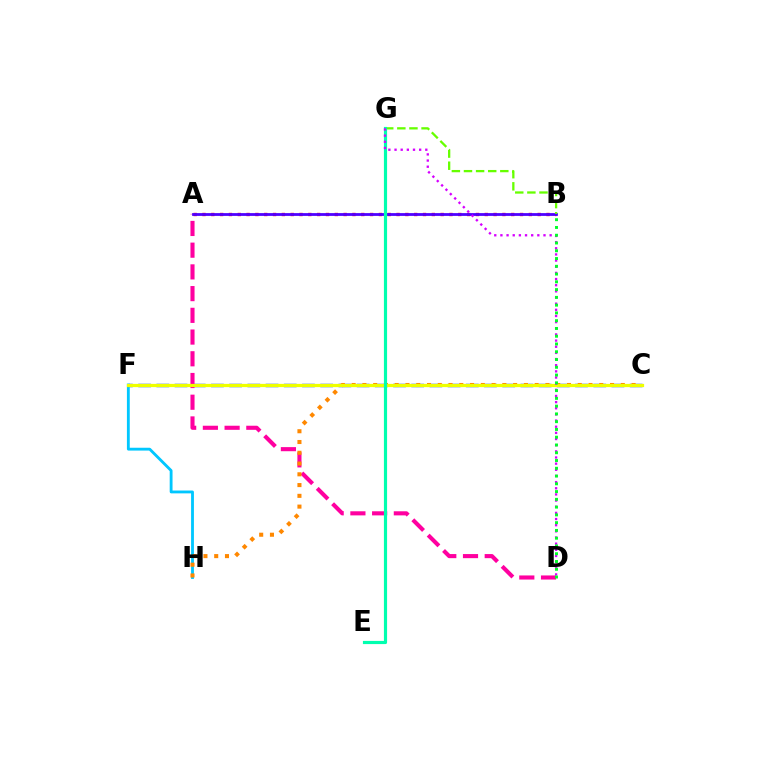{('A', 'B'): [{'color': '#ff0000', 'line_style': 'dotted', 'thickness': 2.4}, {'color': '#4f00ff', 'line_style': 'solid', 'thickness': 2.01}], ('C', 'F'): [{'color': '#003fff', 'line_style': 'dashed', 'thickness': 2.47}, {'color': '#eeff00', 'line_style': 'solid', 'thickness': 2.34}], ('F', 'H'): [{'color': '#00c7ff', 'line_style': 'solid', 'thickness': 2.04}], ('A', 'D'): [{'color': '#ff00a0', 'line_style': 'dashed', 'thickness': 2.95}], ('C', 'H'): [{'color': '#ff8800', 'line_style': 'dotted', 'thickness': 2.93}], ('B', 'G'): [{'color': '#66ff00', 'line_style': 'dashed', 'thickness': 1.65}], ('E', 'G'): [{'color': '#00ffaf', 'line_style': 'solid', 'thickness': 2.28}], ('D', 'G'): [{'color': '#d600ff', 'line_style': 'dotted', 'thickness': 1.67}], ('B', 'D'): [{'color': '#00ff27', 'line_style': 'dotted', 'thickness': 2.11}]}